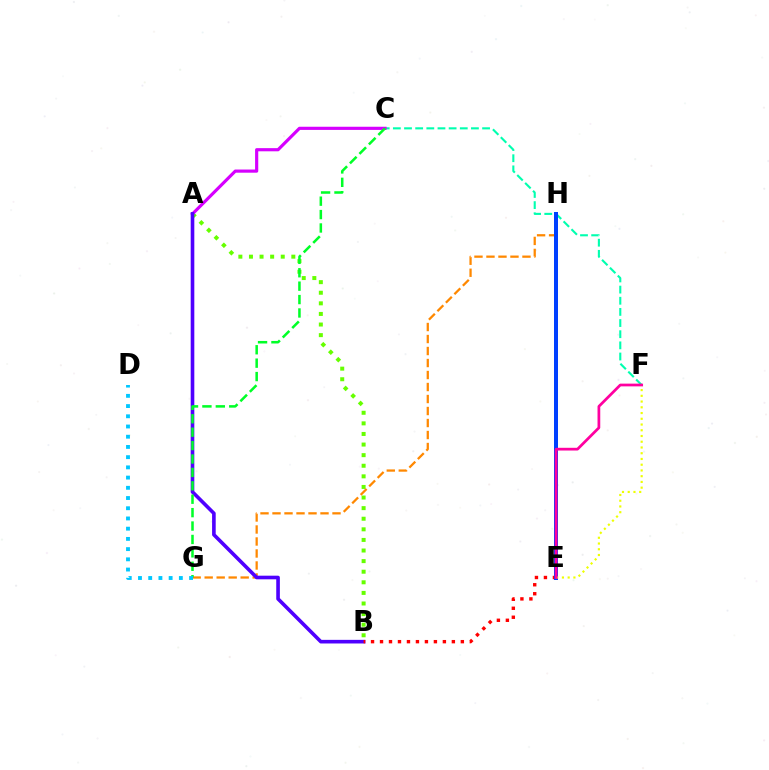{('A', 'B'): [{'color': '#66ff00', 'line_style': 'dotted', 'thickness': 2.88}, {'color': '#4f00ff', 'line_style': 'solid', 'thickness': 2.61}], ('G', 'H'): [{'color': '#ff8800', 'line_style': 'dashed', 'thickness': 1.63}], ('C', 'F'): [{'color': '#00ffaf', 'line_style': 'dashed', 'thickness': 1.52}], ('A', 'C'): [{'color': '#d600ff', 'line_style': 'solid', 'thickness': 2.28}], ('B', 'E'): [{'color': '#ff0000', 'line_style': 'dotted', 'thickness': 2.44}], ('C', 'G'): [{'color': '#00ff27', 'line_style': 'dashed', 'thickness': 1.82}], ('E', 'H'): [{'color': '#003fff', 'line_style': 'solid', 'thickness': 2.87}], ('E', 'F'): [{'color': '#eeff00', 'line_style': 'dotted', 'thickness': 1.56}, {'color': '#ff00a0', 'line_style': 'solid', 'thickness': 1.97}], ('D', 'G'): [{'color': '#00c7ff', 'line_style': 'dotted', 'thickness': 2.78}]}